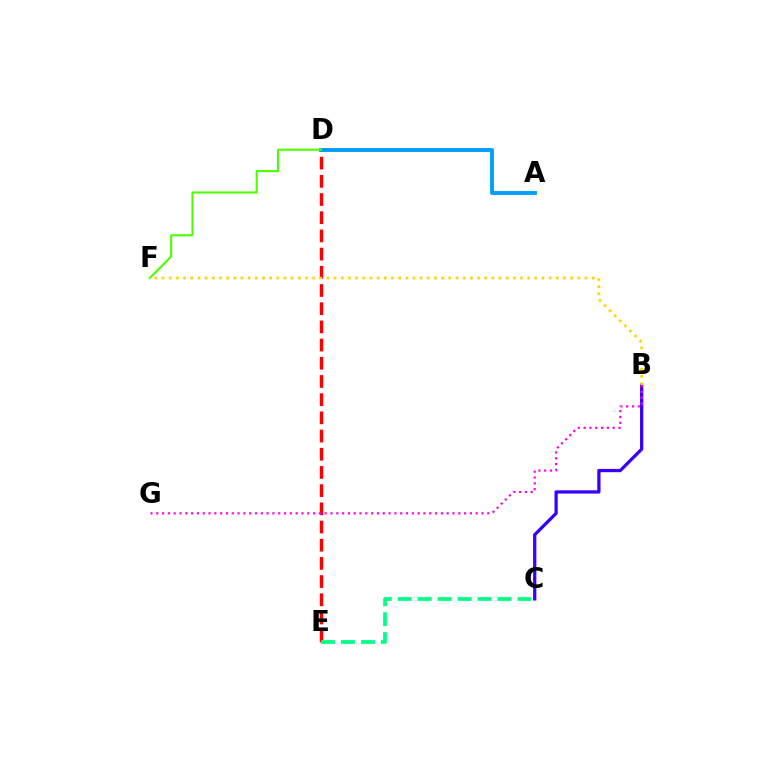{('B', 'C'): [{'color': '#3700ff', 'line_style': 'solid', 'thickness': 2.35}], ('D', 'E'): [{'color': '#ff0000', 'line_style': 'dashed', 'thickness': 2.47}], ('A', 'D'): [{'color': '#009eff', 'line_style': 'solid', 'thickness': 2.79}], ('C', 'E'): [{'color': '#00ff86', 'line_style': 'dashed', 'thickness': 2.71}], ('B', 'G'): [{'color': '#ff00ed', 'line_style': 'dotted', 'thickness': 1.58}], ('D', 'F'): [{'color': '#4fff00', 'line_style': 'solid', 'thickness': 1.53}], ('B', 'F'): [{'color': '#ffd500', 'line_style': 'dotted', 'thickness': 1.95}]}